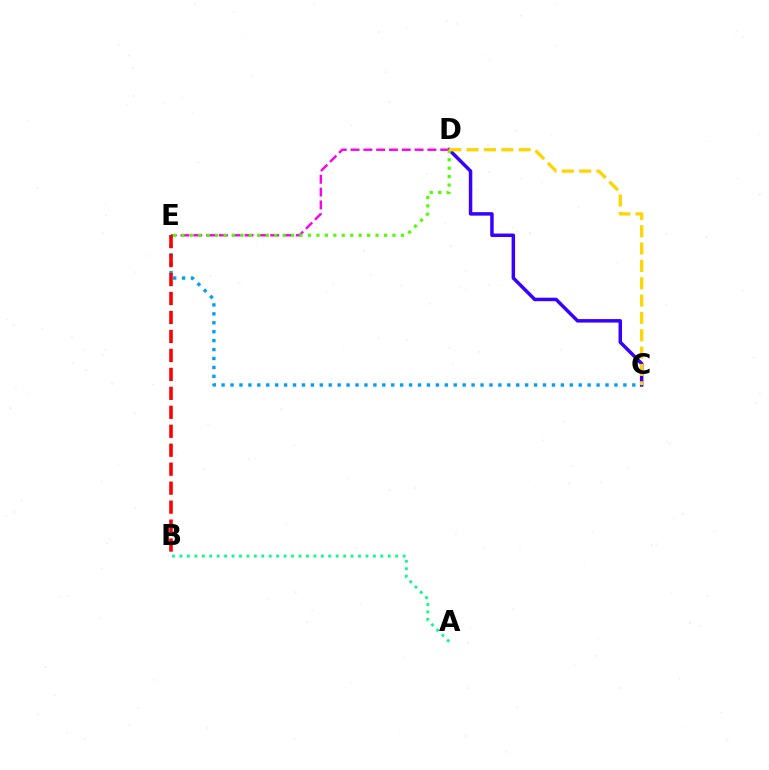{('C', 'D'): [{'color': '#3700ff', 'line_style': 'solid', 'thickness': 2.5}, {'color': '#ffd500', 'line_style': 'dashed', 'thickness': 2.36}], ('C', 'E'): [{'color': '#009eff', 'line_style': 'dotted', 'thickness': 2.43}], ('D', 'E'): [{'color': '#ff00ed', 'line_style': 'dashed', 'thickness': 1.74}, {'color': '#4fff00', 'line_style': 'dotted', 'thickness': 2.29}], ('B', 'E'): [{'color': '#ff0000', 'line_style': 'dashed', 'thickness': 2.58}], ('A', 'B'): [{'color': '#00ff86', 'line_style': 'dotted', 'thickness': 2.02}]}